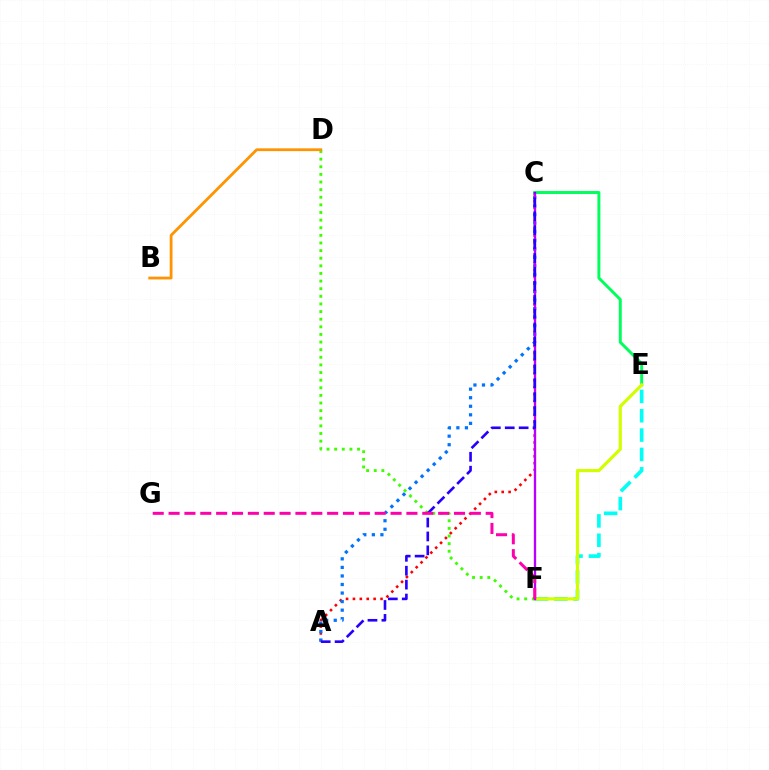{('E', 'F'): [{'color': '#00fff6', 'line_style': 'dashed', 'thickness': 2.63}, {'color': '#d1ff00', 'line_style': 'solid', 'thickness': 2.28}], ('A', 'C'): [{'color': '#ff0000', 'line_style': 'dotted', 'thickness': 1.87}, {'color': '#0074ff', 'line_style': 'dotted', 'thickness': 2.32}, {'color': '#2500ff', 'line_style': 'dashed', 'thickness': 1.89}], ('C', 'E'): [{'color': '#00ff5c', 'line_style': 'solid', 'thickness': 2.13}], ('D', 'F'): [{'color': '#3dff00', 'line_style': 'dotted', 'thickness': 2.07}], ('C', 'F'): [{'color': '#b900ff', 'line_style': 'solid', 'thickness': 1.69}], ('B', 'D'): [{'color': '#ff9400', 'line_style': 'solid', 'thickness': 2.01}], ('F', 'G'): [{'color': '#ff00ac', 'line_style': 'dashed', 'thickness': 2.15}]}